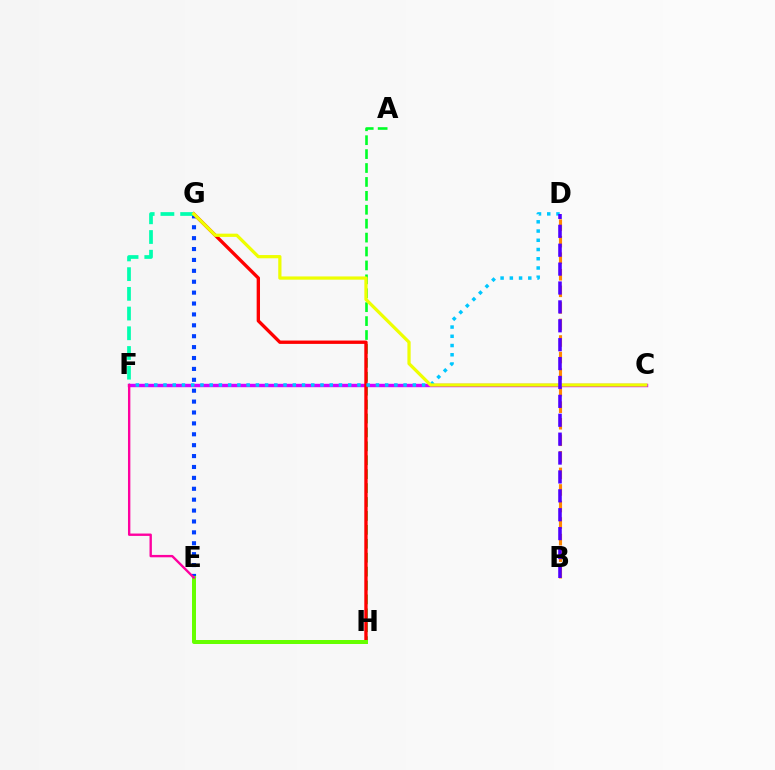{('B', 'D'): [{'color': '#ff8800', 'line_style': 'dashed', 'thickness': 2.25}, {'color': '#4f00ff', 'line_style': 'dashed', 'thickness': 2.57}], ('C', 'F'): [{'color': '#d600ff', 'line_style': 'solid', 'thickness': 2.46}], ('A', 'H'): [{'color': '#00ff27', 'line_style': 'dashed', 'thickness': 1.89}], ('E', 'G'): [{'color': '#003fff', 'line_style': 'dotted', 'thickness': 2.96}], ('G', 'H'): [{'color': '#ff0000', 'line_style': 'solid', 'thickness': 2.41}], ('D', 'F'): [{'color': '#00c7ff', 'line_style': 'dotted', 'thickness': 2.51}], ('F', 'G'): [{'color': '#00ffaf', 'line_style': 'dashed', 'thickness': 2.68}], ('E', 'H'): [{'color': '#66ff00', 'line_style': 'solid', 'thickness': 2.87}], ('E', 'F'): [{'color': '#ff00a0', 'line_style': 'solid', 'thickness': 1.71}], ('C', 'G'): [{'color': '#eeff00', 'line_style': 'solid', 'thickness': 2.33}]}